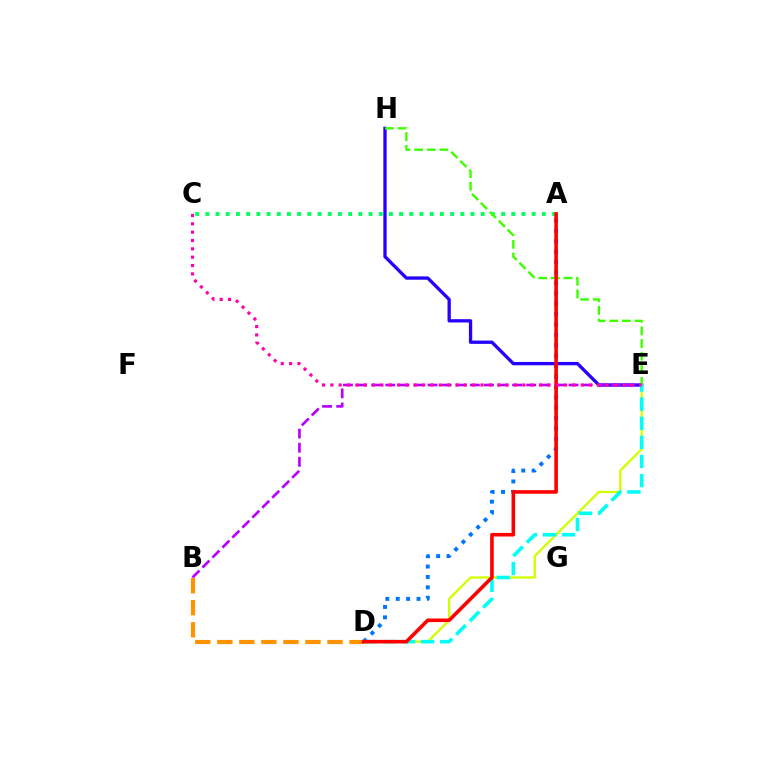{('D', 'E'): [{'color': '#d1ff00', 'line_style': 'solid', 'thickness': 1.67}, {'color': '#00fff6', 'line_style': 'dashed', 'thickness': 2.6}], ('E', 'H'): [{'color': '#2500ff', 'line_style': 'solid', 'thickness': 2.38}, {'color': '#3dff00', 'line_style': 'dashed', 'thickness': 1.72}], ('B', 'E'): [{'color': '#b900ff', 'line_style': 'dashed', 'thickness': 1.92}], ('A', 'D'): [{'color': '#0074ff', 'line_style': 'dotted', 'thickness': 2.83}, {'color': '#ff0000', 'line_style': 'solid', 'thickness': 2.58}], ('A', 'C'): [{'color': '#00ff5c', 'line_style': 'dotted', 'thickness': 2.77}], ('B', 'D'): [{'color': '#ff9400', 'line_style': 'dashed', 'thickness': 2.99}], ('C', 'E'): [{'color': '#ff00ac', 'line_style': 'dotted', 'thickness': 2.27}]}